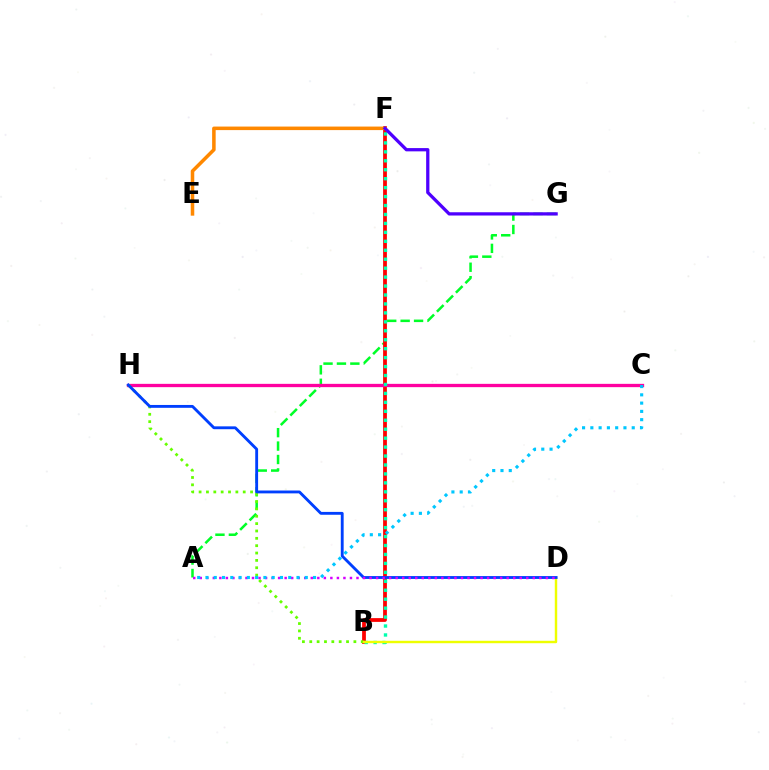{('A', 'G'): [{'color': '#00ff27', 'line_style': 'dashed', 'thickness': 1.82}], ('B', 'F'): [{'color': '#ff0000', 'line_style': 'solid', 'thickness': 2.71}, {'color': '#00ffaf', 'line_style': 'dotted', 'thickness': 2.43}], ('C', 'H'): [{'color': '#ff00a0', 'line_style': 'solid', 'thickness': 2.38}], ('B', 'H'): [{'color': '#66ff00', 'line_style': 'dotted', 'thickness': 2.0}], ('B', 'D'): [{'color': '#eeff00', 'line_style': 'solid', 'thickness': 1.75}], ('E', 'F'): [{'color': '#ff8800', 'line_style': 'solid', 'thickness': 2.54}], ('D', 'H'): [{'color': '#003fff', 'line_style': 'solid', 'thickness': 2.05}], ('A', 'D'): [{'color': '#d600ff', 'line_style': 'dotted', 'thickness': 1.77}], ('F', 'G'): [{'color': '#4f00ff', 'line_style': 'solid', 'thickness': 2.35}], ('A', 'C'): [{'color': '#00c7ff', 'line_style': 'dotted', 'thickness': 2.25}]}